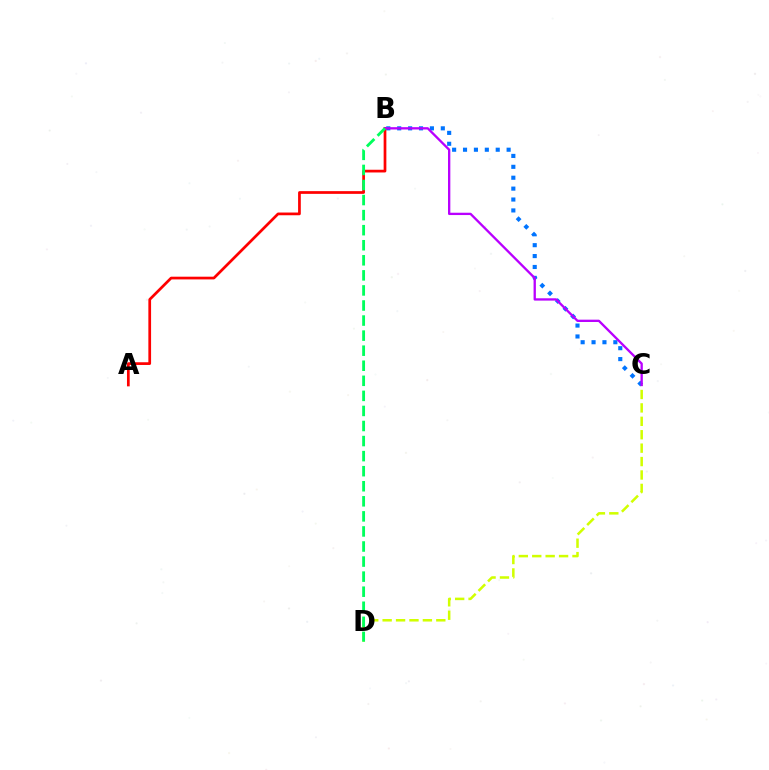{('C', 'D'): [{'color': '#d1ff00', 'line_style': 'dashed', 'thickness': 1.82}], ('B', 'C'): [{'color': '#0074ff', 'line_style': 'dotted', 'thickness': 2.96}, {'color': '#b900ff', 'line_style': 'solid', 'thickness': 1.67}], ('A', 'B'): [{'color': '#ff0000', 'line_style': 'solid', 'thickness': 1.96}], ('B', 'D'): [{'color': '#00ff5c', 'line_style': 'dashed', 'thickness': 2.05}]}